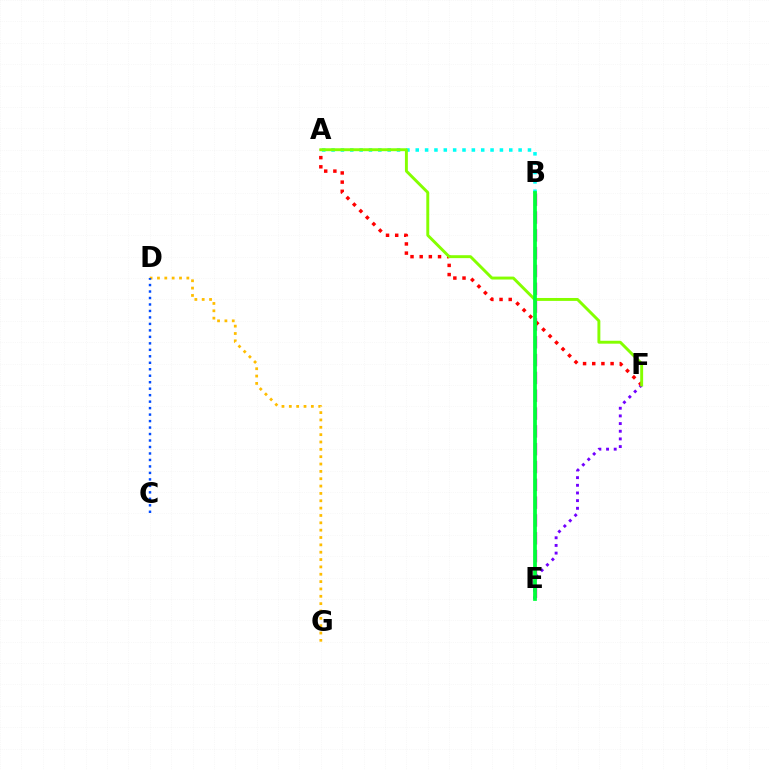{('B', 'E'): [{'color': '#ff00cf', 'line_style': 'dashed', 'thickness': 2.42}, {'color': '#00ff39', 'line_style': 'solid', 'thickness': 2.7}], ('D', 'G'): [{'color': '#ffbd00', 'line_style': 'dotted', 'thickness': 2.0}], ('E', 'F'): [{'color': '#7200ff', 'line_style': 'dotted', 'thickness': 2.08}], ('A', 'B'): [{'color': '#00fff6', 'line_style': 'dotted', 'thickness': 2.54}], ('C', 'D'): [{'color': '#004bff', 'line_style': 'dotted', 'thickness': 1.76}], ('A', 'F'): [{'color': '#ff0000', 'line_style': 'dotted', 'thickness': 2.49}, {'color': '#84ff00', 'line_style': 'solid', 'thickness': 2.1}]}